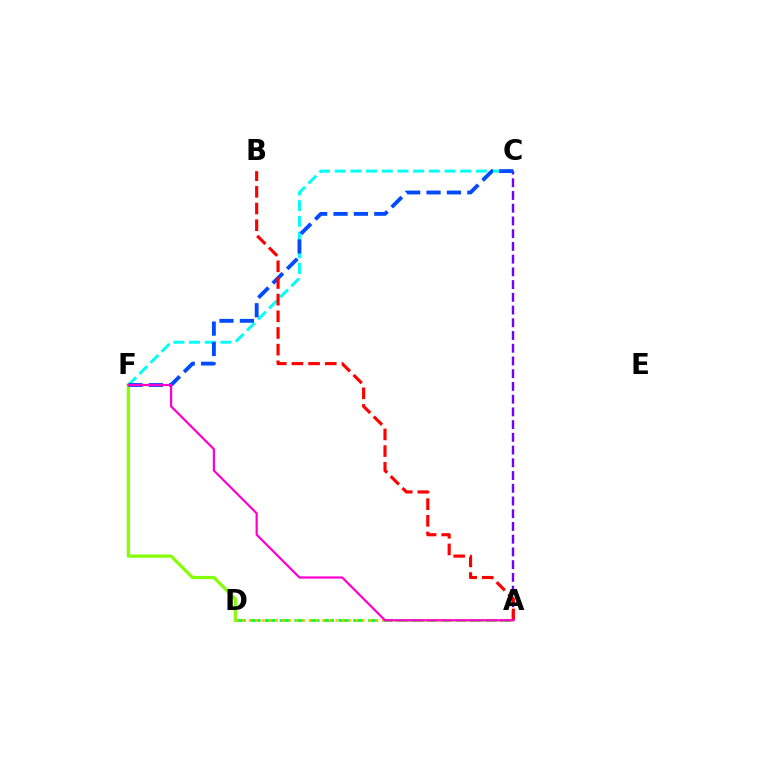{('C', 'F'): [{'color': '#00fff6', 'line_style': 'dashed', 'thickness': 2.13}, {'color': '#004bff', 'line_style': 'dashed', 'thickness': 2.77}], ('A', 'D'): [{'color': '#00ff39', 'line_style': 'dashed', 'thickness': 2.0}, {'color': '#ffbd00', 'line_style': 'dotted', 'thickness': 1.81}], ('A', 'C'): [{'color': '#7200ff', 'line_style': 'dashed', 'thickness': 1.73}], ('D', 'F'): [{'color': '#84ff00', 'line_style': 'solid', 'thickness': 2.31}], ('A', 'B'): [{'color': '#ff0000', 'line_style': 'dashed', 'thickness': 2.26}], ('A', 'F'): [{'color': '#ff00cf', 'line_style': 'solid', 'thickness': 1.59}]}